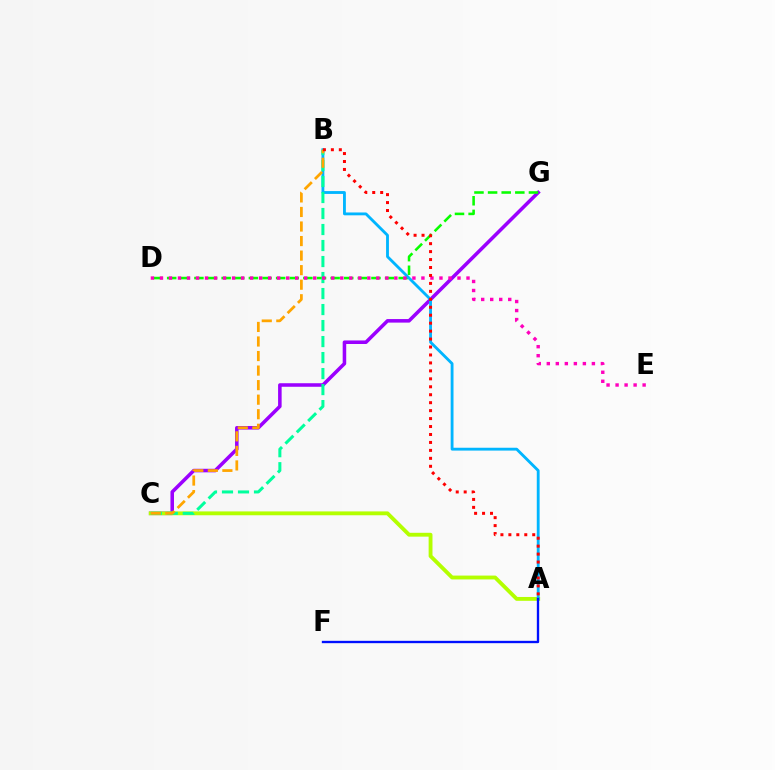{('C', 'G'): [{'color': '#9b00ff', 'line_style': 'solid', 'thickness': 2.55}], ('A', 'C'): [{'color': '#b3ff00', 'line_style': 'solid', 'thickness': 2.77}], ('D', 'G'): [{'color': '#08ff00', 'line_style': 'dashed', 'thickness': 1.85}], ('A', 'B'): [{'color': '#00b5ff', 'line_style': 'solid', 'thickness': 2.05}, {'color': '#ff0000', 'line_style': 'dotted', 'thickness': 2.16}], ('B', 'C'): [{'color': '#00ff9d', 'line_style': 'dashed', 'thickness': 2.17}, {'color': '#ffa500', 'line_style': 'dashed', 'thickness': 1.98}], ('D', 'E'): [{'color': '#ff00bd', 'line_style': 'dotted', 'thickness': 2.45}], ('A', 'F'): [{'color': '#0010ff', 'line_style': 'solid', 'thickness': 1.69}]}